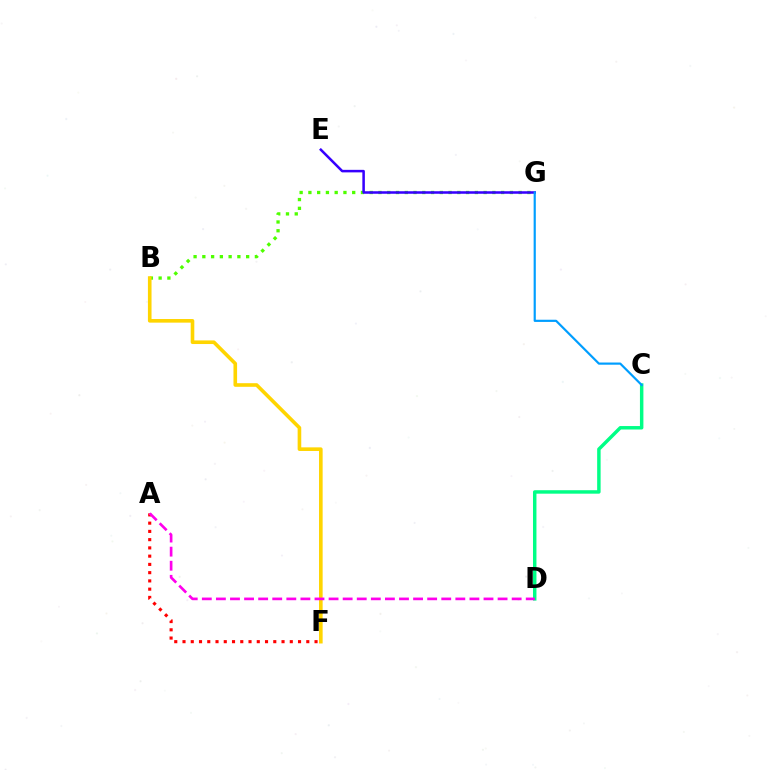{('B', 'G'): [{'color': '#4fff00', 'line_style': 'dotted', 'thickness': 2.38}], ('A', 'F'): [{'color': '#ff0000', 'line_style': 'dotted', 'thickness': 2.24}], ('C', 'D'): [{'color': '#00ff86', 'line_style': 'solid', 'thickness': 2.49}], ('E', 'G'): [{'color': '#3700ff', 'line_style': 'solid', 'thickness': 1.82}], ('C', 'G'): [{'color': '#009eff', 'line_style': 'solid', 'thickness': 1.57}], ('B', 'F'): [{'color': '#ffd500', 'line_style': 'solid', 'thickness': 2.6}], ('A', 'D'): [{'color': '#ff00ed', 'line_style': 'dashed', 'thickness': 1.91}]}